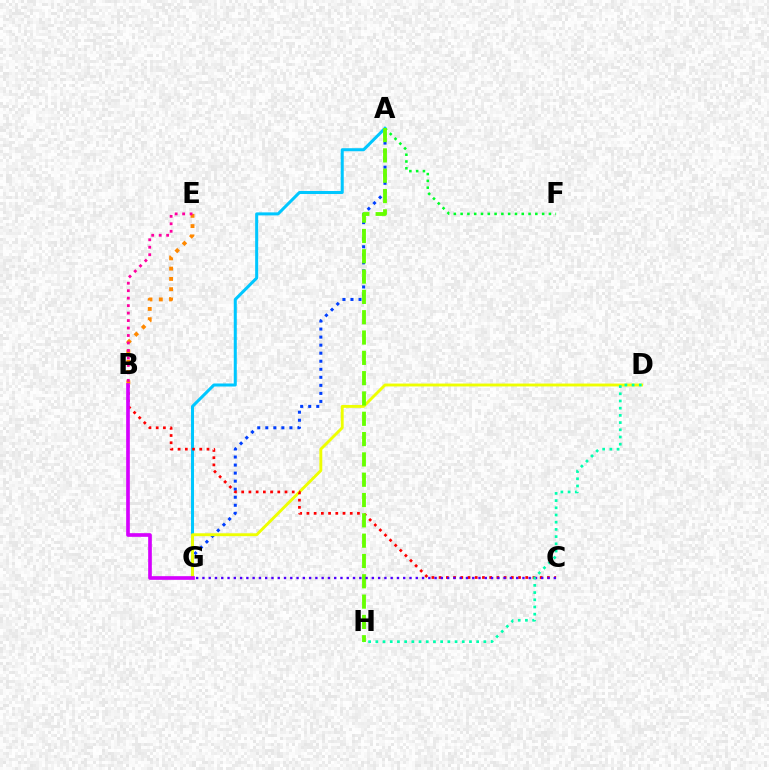{('B', 'E'): [{'color': '#ff8800', 'line_style': 'dotted', 'thickness': 2.79}, {'color': '#ff00a0', 'line_style': 'dotted', 'thickness': 2.03}], ('A', 'F'): [{'color': '#00ff27', 'line_style': 'dotted', 'thickness': 1.85}], ('A', 'G'): [{'color': '#00c7ff', 'line_style': 'solid', 'thickness': 2.18}, {'color': '#003fff', 'line_style': 'dotted', 'thickness': 2.18}], ('D', 'G'): [{'color': '#eeff00', 'line_style': 'solid', 'thickness': 2.08}], ('B', 'C'): [{'color': '#ff0000', 'line_style': 'dotted', 'thickness': 1.96}], ('B', 'G'): [{'color': '#d600ff', 'line_style': 'solid', 'thickness': 2.63}], ('A', 'H'): [{'color': '#66ff00', 'line_style': 'dashed', 'thickness': 2.76}], ('C', 'G'): [{'color': '#4f00ff', 'line_style': 'dotted', 'thickness': 1.7}], ('D', 'H'): [{'color': '#00ffaf', 'line_style': 'dotted', 'thickness': 1.96}]}